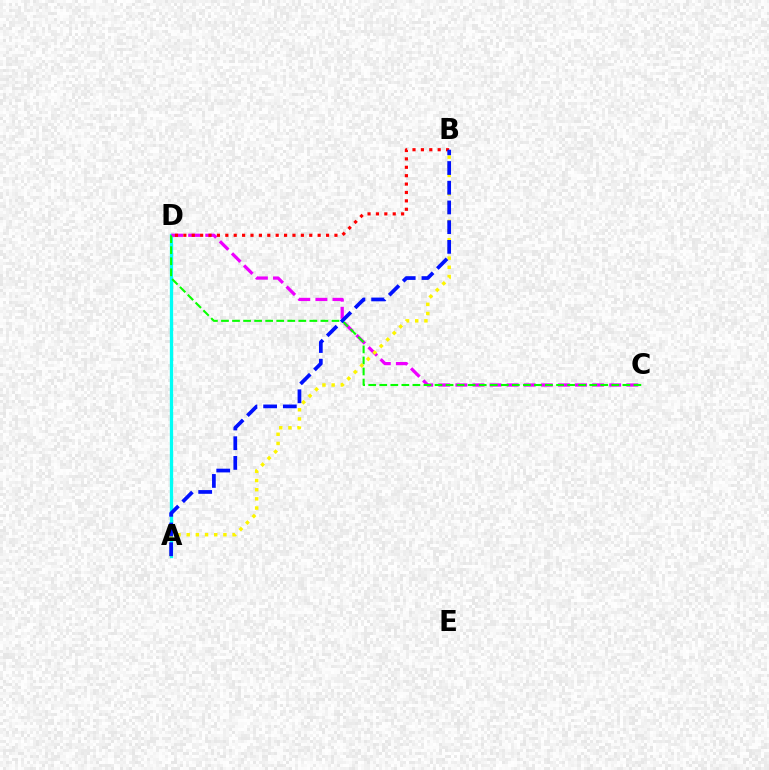{('A', 'D'): [{'color': '#00fff6', 'line_style': 'solid', 'thickness': 2.38}], ('C', 'D'): [{'color': '#ee00ff', 'line_style': 'dashed', 'thickness': 2.32}, {'color': '#08ff00', 'line_style': 'dashed', 'thickness': 1.5}], ('A', 'B'): [{'color': '#fcf500', 'line_style': 'dotted', 'thickness': 2.49}, {'color': '#0010ff', 'line_style': 'dashed', 'thickness': 2.68}], ('B', 'D'): [{'color': '#ff0000', 'line_style': 'dotted', 'thickness': 2.28}]}